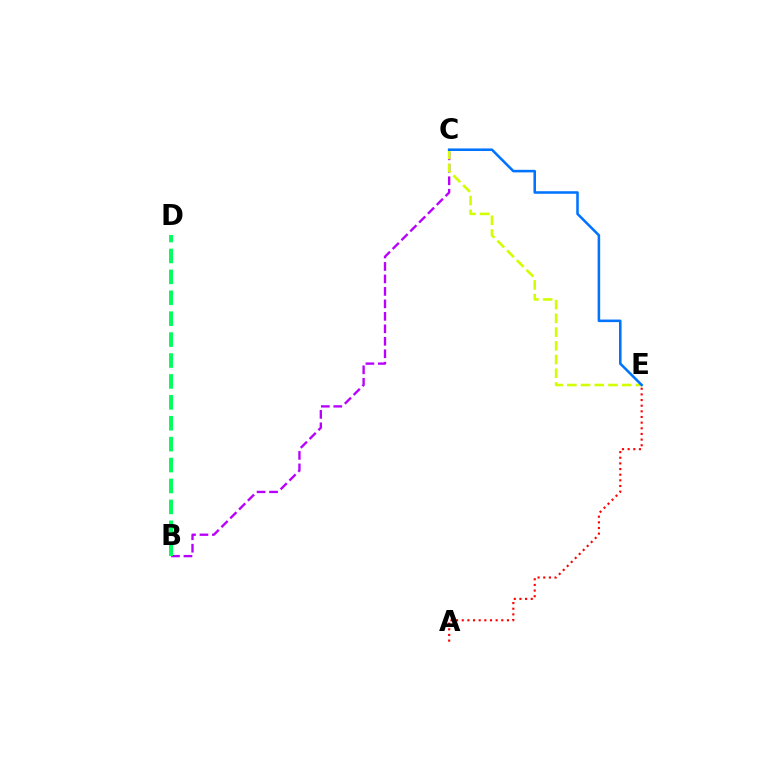{('B', 'C'): [{'color': '#b900ff', 'line_style': 'dashed', 'thickness': 1.69}], ('C', 'E'): [{'color': '#d1ff00', 'line_style': 'dashed', 'thickness': 1.86}, {'color': '#0074ff', 'line_style': 'solid', 'thickness': 1.84}], ('B', 'D'): [{'color': '#00ff5c', 'line_style': 'dashed', 'thickness': 2.84}], ('A', 'E'): [{'color': '#ff0000', 'line_style': 'dotted', 'thickness': 1.53}]}